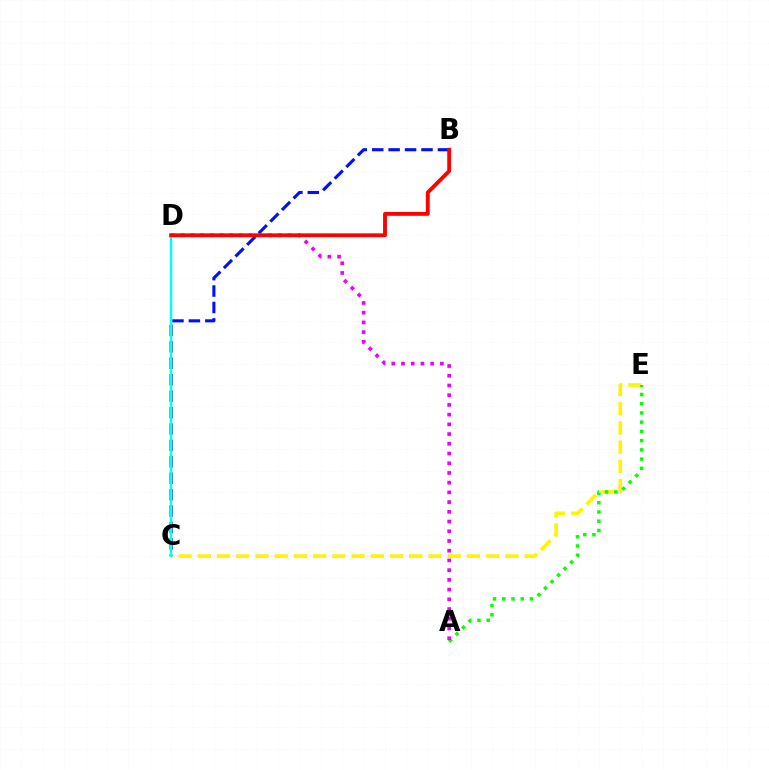{('B', 'C'): [{'color': '#0010ff', 'line_style': 'dashed', 'thickness': 2.23}], ('C', 'E'): [{'color': '#fcf500', 'line_style': 'dashed', 'thickness': 2.61}], ('C', 'D'): [{'color': '#00fff6', 'line_style': 'solid', 'thickness': 1.77}], ('A', 'E'): [{'color': '#08ff00', 'line_style': 'dotted', 'thickness': 2.51}], ('A', 'D'): [{'color': '#ee00ff', 'line_style': 'dotted', 'thickness': 2.64}], ('B', 'D'): [{'color': '#ff0000', 'line_style': 'solid', 'thickness': 2.78}]}